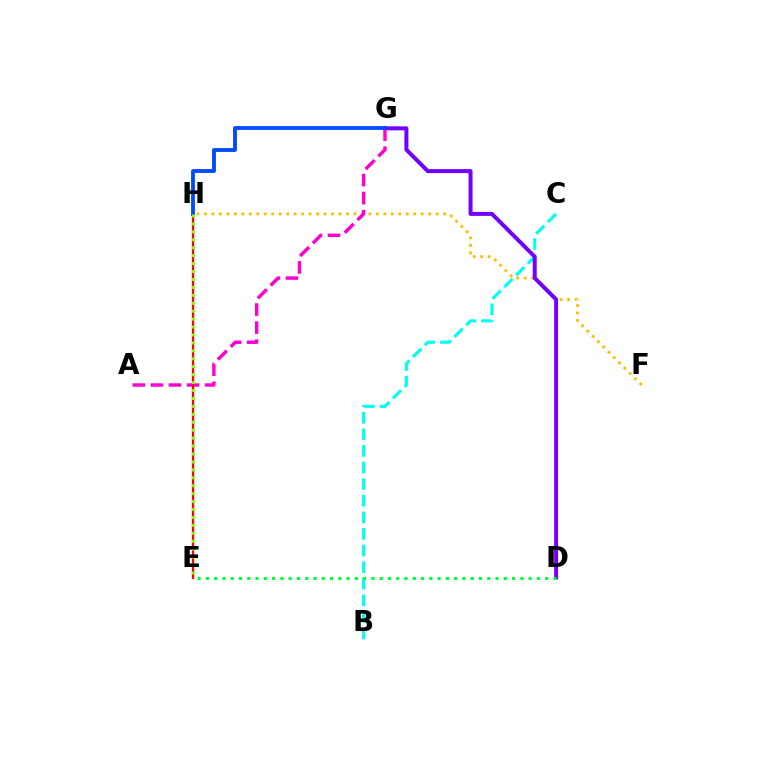{('B', 'C'): [{'color': '#00fff6', 'line_style': 'dashed', 'thickness': 2.25}], ('F', 'H'): [{'color': '#ffbd00', 'line_style': 'dotted', 'thickness': 2.03}], ('D', 'G'): [{'color': '#7200ff', 'line_style': 'solid', 'thickness': 2.87}], ('A', 'G'): [{'color': '#ff00cf', 'line_style': 'dashed', 'thickness': 2.46}], ('E', 'H'): [{'color': '#ff0000', 'line_style': 'solid', 'thickness': 1.64}, {'color': '#84ff00', 'line_style': 'dotted', 'thickness': 2.16}], ('D', 'E'): [{'color': '#00ff39', 'line_style': 'dotted', 'thickness': 2.25}], ('G', 'H'): [{'color': '#004bff', 'line_style': 'solid', 'thickness': 2.76}]}